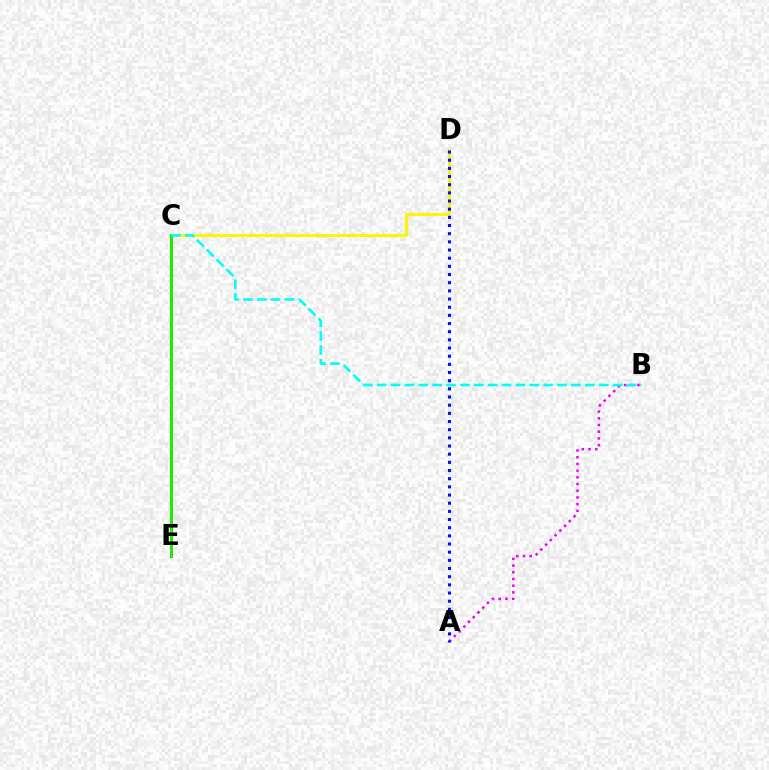{('C', 'D'): [{'color': '#fcf500', 'line_style': 'solid', 'thickness': 2.12}], ('C', 'E'): [{'color': '#ff0000', 'line_style': 'solid', 'thickness': 2.16}, {'color': '#08ff00', 'line_style': 'solid', 'thickness': 1.98}], ('A', 'B'): [{'color': '#ee00ff', 'line_style': 'dotted', 'thickness': 1.82}], ('A', 'D'): [{'color': '#0010ff', 'line_style': 'dotted', 'thickness': 2.22}], ('B', 'C'): [{'color': '#00fff6', 'line_style': 'dashed', 'thickness': 1.89}]}